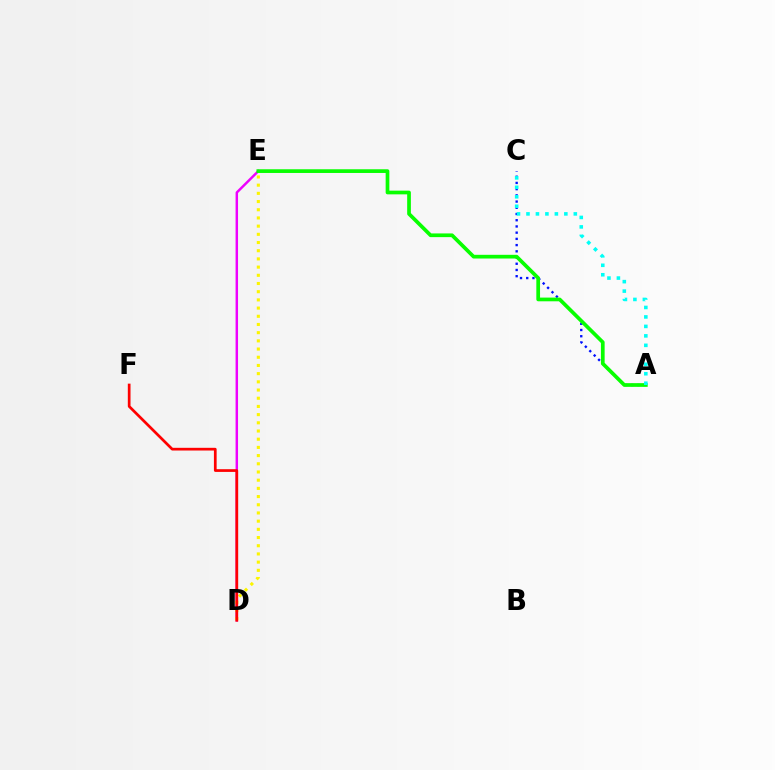{('A', 'C'): [{'color': '#0010ff', 'line_style': 'dotted', 'thickness': 1.69}, {'color': '#00fff6', 'line_style': 'dotted', 'thickness': 2.57}], ('D', 'E'): [{'color': '#ee00ff', 'line_style': 'solid', 'thickness': 1.77}, {'color': '#fcf500', 'line_style': 'dotted', 'thickness': 2.23}], ('A', 'E'): [{'color': '#08ff00', 'line_style': 'solid', 'thickness': 2.67}], ('D', 'F'): [{'color': '#ff0000', 'line_style': 'solid', 'thickness': 1.95}]}